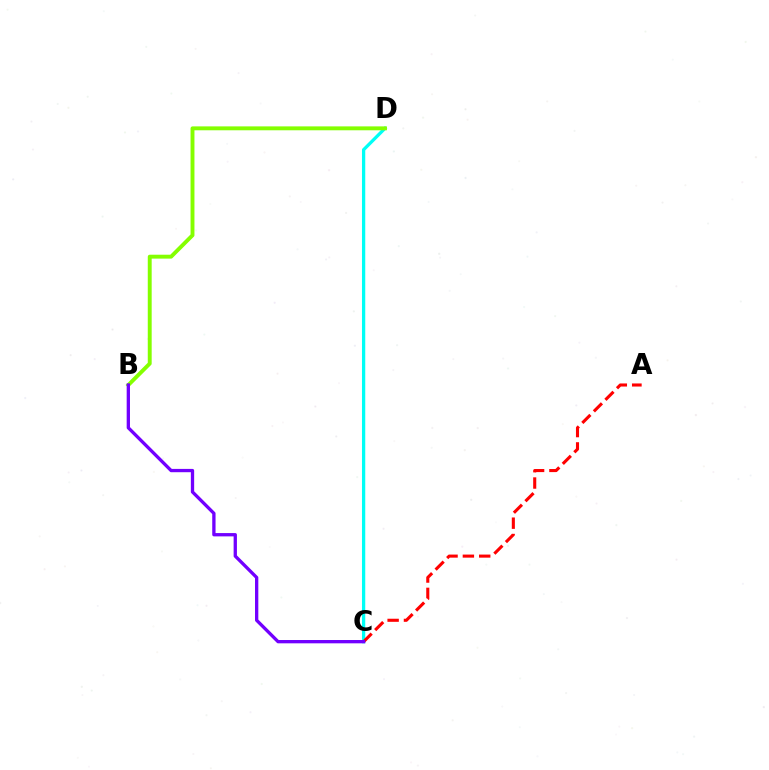{('C', 'D'): [{'color': '#00fff6', 'line_style': 'solid', 'thickness': 2.36}], ('A', 'C'): [{'color': '#ff0000', 'line_style': 'dashed', 'thickness': 2.22}], ('B', 'D'): [{'color': '#84ff00', 'line_style': 'solid', 'thickness': 2.81}], ('B', 'C'): [{'color': '#7200ff', 'line_style': 'solid', 'thickness': 2.38}]}